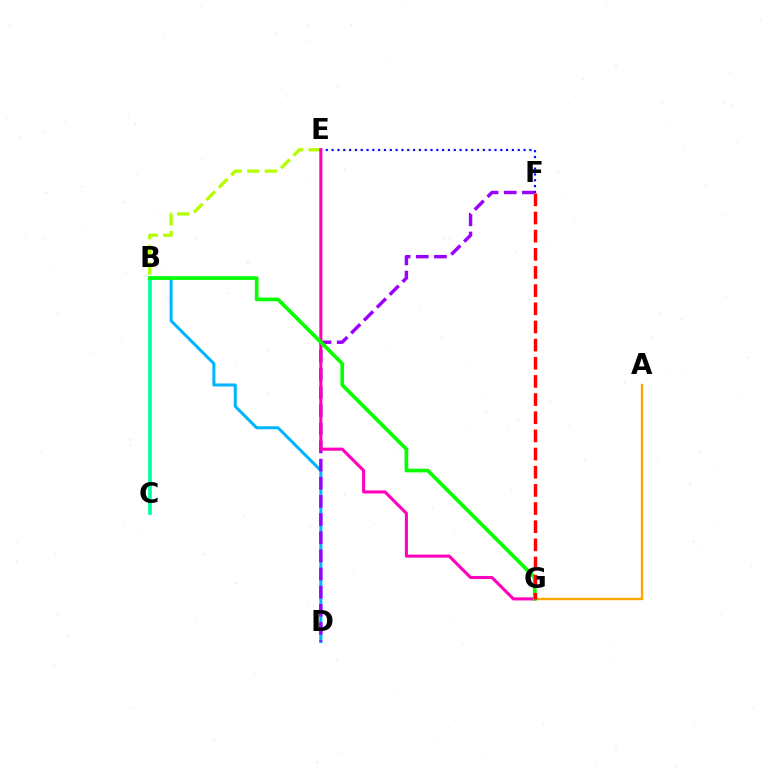{('B', 'E'): [{'color': '#b3ff00', 'line_style': 'dashed', 'thickness': 2.39}], ('B', 'D'): [{'color': '#00b5ff', 'line_style': 'solid', 'thickness': 2.17}], ('A', 'G'): [{'color': '#ffa500', 'line_style': 'solid', 'thickness': 1.72}], ('B', 'C'): [{'color': '#00ff9d', 'line_style': 'solid', 'thickness': 2.65}], ('E', 'F'): [{'color': '#0010ff', 'line_style': 'dotted', 'thickness': 1.58}], ('D', 'F'): [{'color': '#9b00ff', 'line_style': 'dashed', 'thickness': 2.47}], ('E', 'G'): [{'color': '#ff00bd', 'line_style': 'solid', 'thickness': 2.21}], ('B', 'G'): [{'color': '#08ff00', 'line_style': 'solid', 'thickness': 2.65}], ('F', 'G'): [{'color': '#ff0000', 'line_style': 'dashed', 'thickness': 2.47}]}